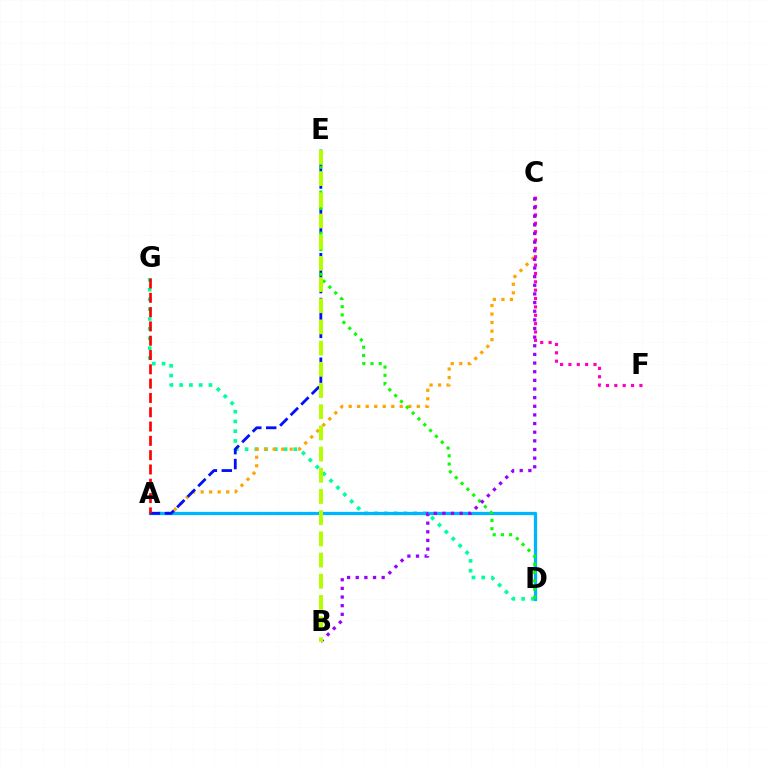{('D', 'G'): [{'color': '#00ff9d', 'line_style': 'dotted', 'thickness': 2.65}], ('A', 'C'): [{'color': '#ffa500', 'line_style': 'dotted', 'thickness': 2.32}], ('A', 'D'): [{'color': '#00b5ff', 'line_style': 'solid', 'thickness': 2.36}], ('A', 'E'): [{'color': '#0010ff', 'line_style': 'dashed', 'thickness': 2.03}], ('C', 'F'): [{'color': '#ff00bd', 'line_style': 'dotted', 'thickness': 2.27}], ('D', 'E'): [{'color': '#08ff00', 'line_style': 'dotted', 'thickness': 2.24}], ('B', 'C'): [{'color': '#9b00ff', 'line_style': 'dotted', 'thickness': 2.35}], ('B', 'E'): [{'color': '#b3ff00', 'line_style': 'dashed', 'thickness': 2.88}], ('A', 'G'): [{'color': '#ff0000', 'line_style': 'dashed', 'thickness': 1.94}]}